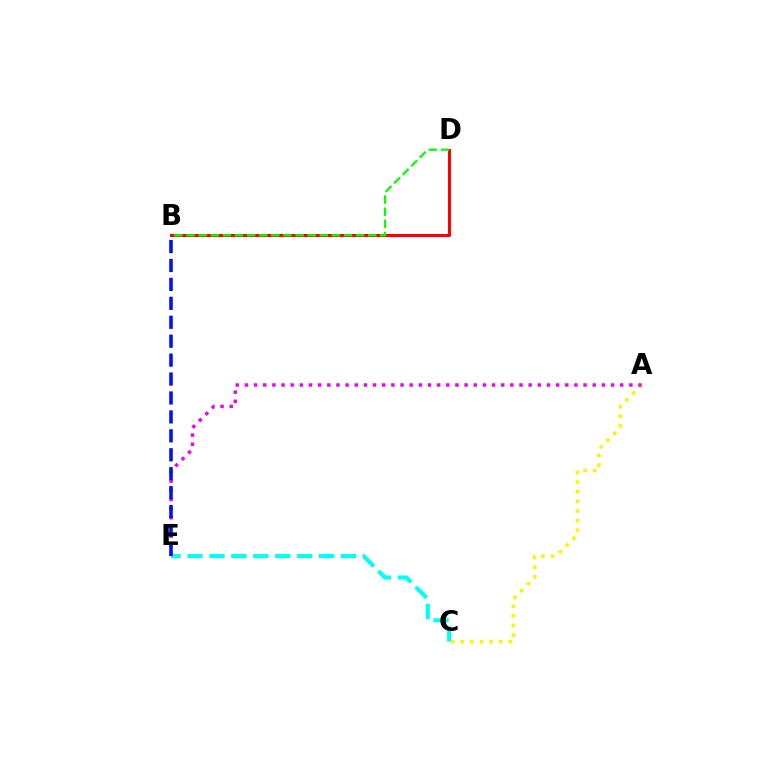{('C', 'E'): [{'color': '#00fff6', 'line_style': 'dashed', 'thickness': 2.98}], ('A', 'C'): [{'color': '#fcf500', 'line_style': 'dotted', 'thickness': 2.61}], ('A', 'E'): [{'color': '#ee00ff', 'line_style': 'dotted', 'thickness': 2.49}], ('B', 'E'): [{'color': '#0010ff', 'line_style': 'dashed', 'thickness': 2.57}], ('B', 'D'): [{'color': '#ff0000', 'line_style': 'solid', 'thickness': 2.2}, {'color': '#08ff00', 'line_style': 'dashed', 'thickness': 1.65}]}